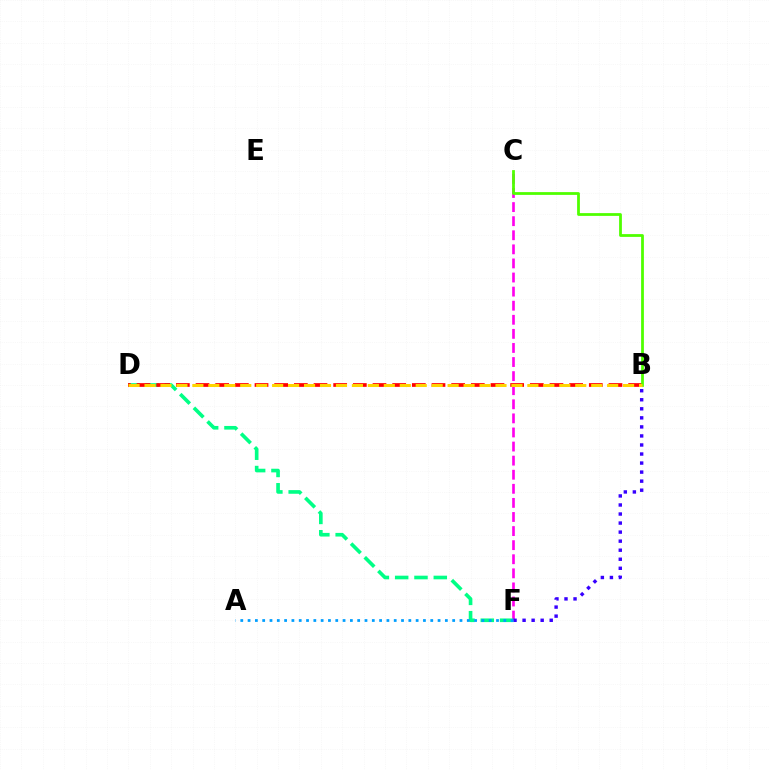{('C', 'F'): [{'color': '#ff00ed', 'line_style': 'dashed', 'thickness': 1.91}], ('D', 'F'): [{'color': '#00ff86', 'line_style': 'dashed', 'thickness': 2.62}], ('B', 'F'): [{'color': '#3700ff', 'line_style': 'dotted', 'thickness': 2.46}], ('B', 'D'): [{'color': '#ff0000', 'line_style': 'dashed', 'thickness': 2.67}, {'color': '#ffd500', 'line_style': 'dashed', 'thickness': 2.17}], ('B', 'C'): [{'color': '#4fff00', 'line_style': 'solid', 'thickness': 2.0}], ('A', 'F'): [{'color': '#009eff', 'line_style': 'dotted', 'thickness': 1.99}]}